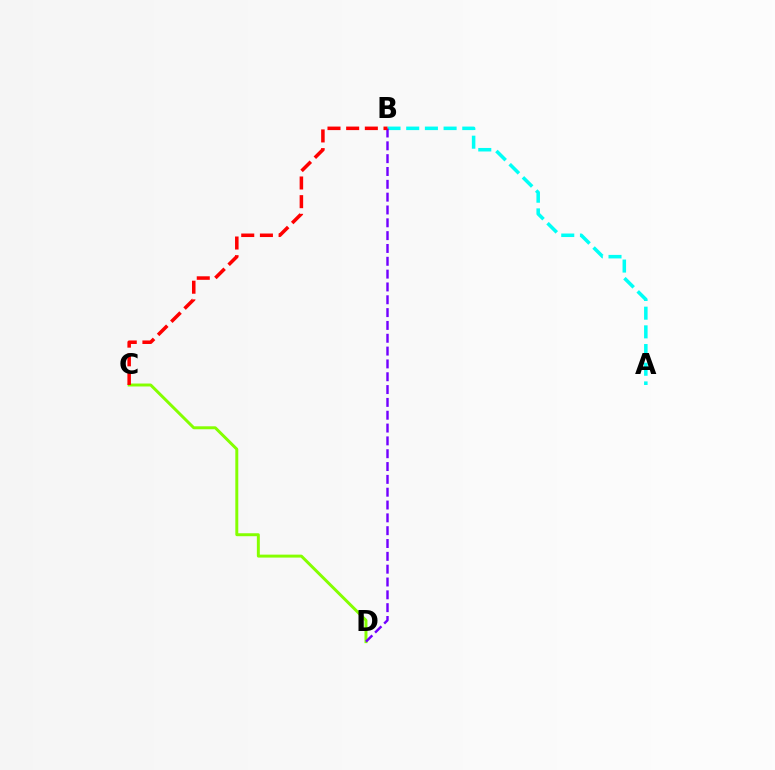{('A', 'B'): [{'color': '#00fff6', 'line_style': 'dashed', 'thickness': 2.54}], ('C', 'D'): [{'color': '#84ff00', 'line_style': 'solid', 'thickness': 2.13}], ('B', 'D'): [{'color': '#7200ff', 'line_style': 'dashed', 'thickness': 1.74}], ('B', 'C'): [{'color': '#ff0000', 'line_style': 'dashed', 'thickness': 2.54}]}